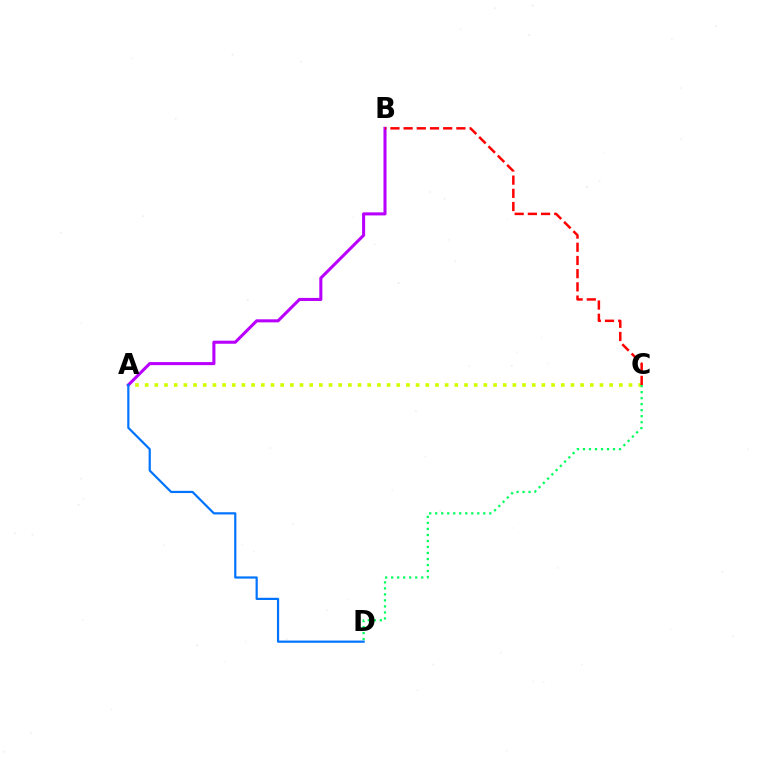{('A', 'C'): [{'color': '#d1ff00', 'line_style': 'dotted', 'thickness': 2.63}], ('A', 'B'): [{'color': '#b900ff', 'line_style': 'solid', 'thickness': 2.2}], ('B', 'C'): [{'color': '#ff0000', 'line_style': 'dashed', 'thickness': 1.79}], ('C', 'D'): [{'color': '#00ff5c', 'line_style': 'dotted', 'thickness': 1.63}], ('A', 'D'): [{'color': '#0074ff', 'line_style': 'solid', 'thickness': 1.59}]}